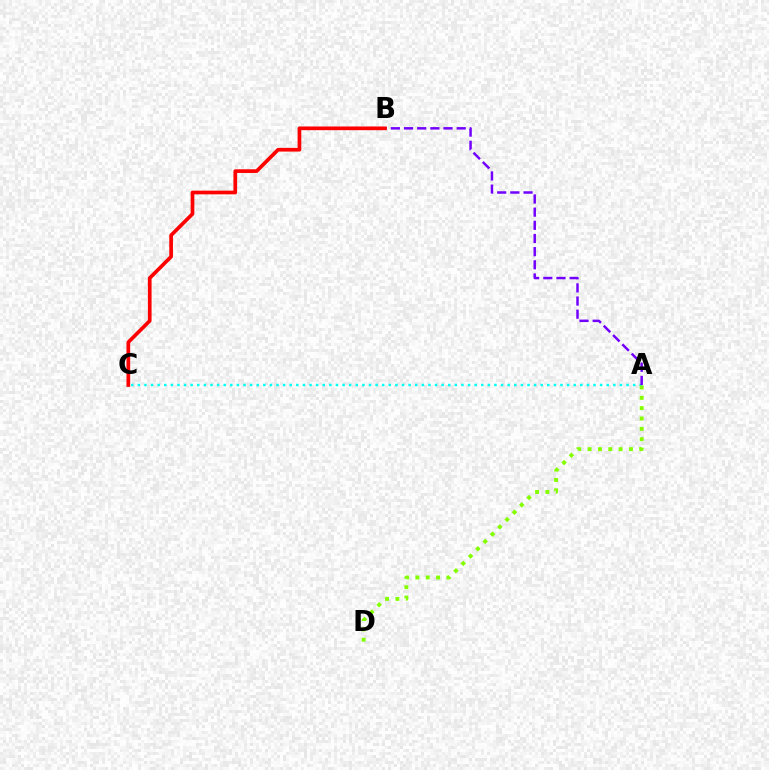{('A', 'C'): [{'color': '#00fff6', 'line_style': 'dotted', 'thickness': 1.79}], ('A', 'B'): [{'color': '#7200ff', 'line_style': 'dashed', 'thickness': 1.79}], ('A', 'D'): [{'color': '#84ff00', 'line_style': 'dotted', 'thickness': 2.81}], ('B', 'C'): [{'color': '#ff0000', 'line_style': 'solid', 'thickness': 2.66}]}